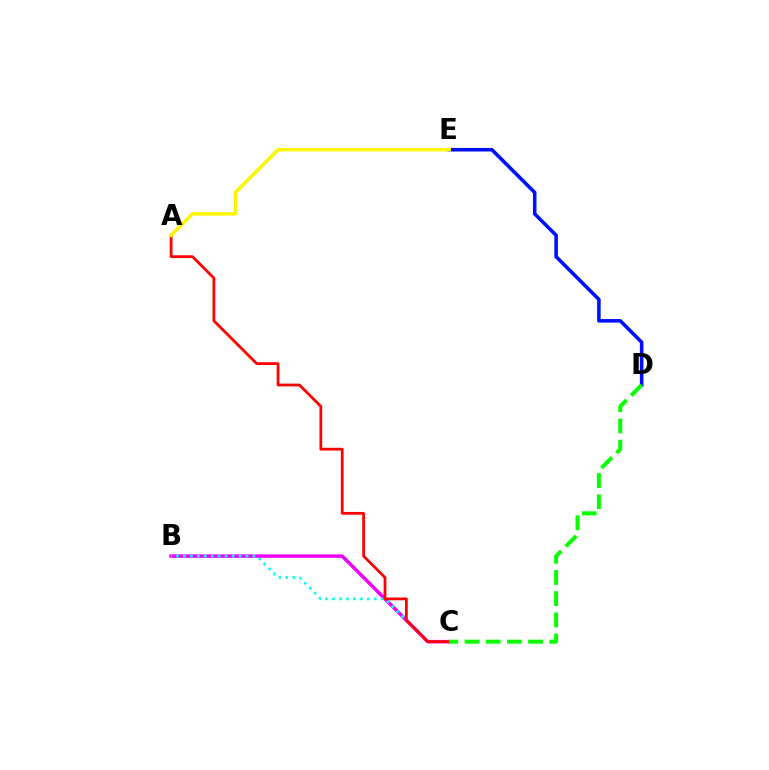{('B', 'C'): [{'color': '#ee00ff', 'line_style': 'solid', 'thickness': 2.52}, {'color': '#00fff6', 'line_style': 'dotted', 'thickness': 1.89}], ('D', 'E'): [{'color': '#0010ff', 'line_style': 'solid', 'thickness': 2.57}], ('A', 'C'): [{'color': '#ff0000', 'line_style': 'solid', 'thickness': 2.0}], ('A', 'E'): [{'color': '#fcf500', 'line_style': 'solid', 'thickness': 2.49}], ('C', 'D'): [{'color': '#08ff00', 'line_style': 'dashed', 'thickness': 2.88}]}